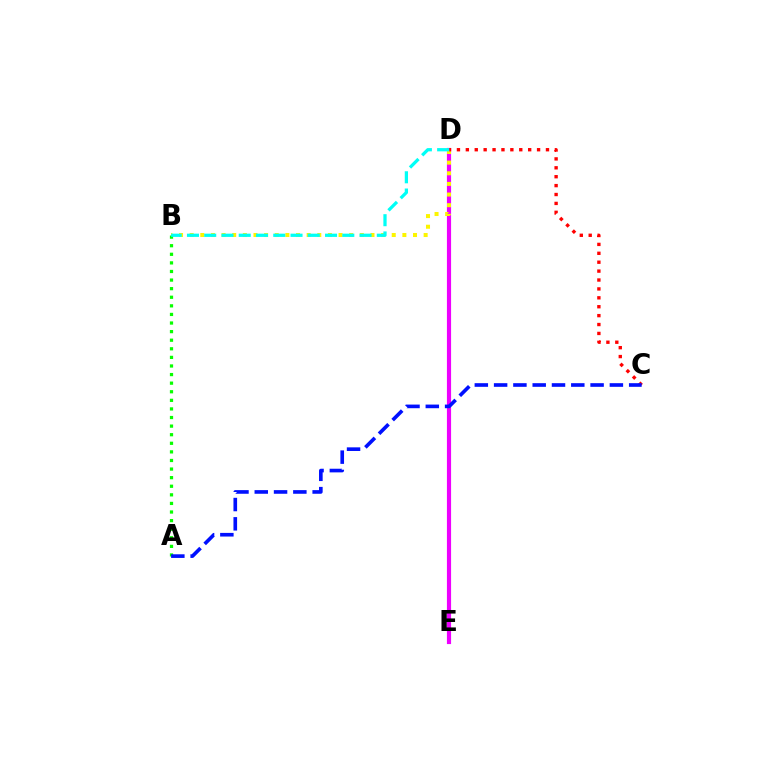{('D', 'E'): [{'color': '#ee00ff', 'line_style': 'solid', 'thickness': 2.99}], ('B', 'D'): [{'color': '#fcf500', 'line_style': 'dotted', 'thickness': 2.89}, {'color': '#00fff6', 'line_style': 'dashed', 'thickness': 2.34}], ('A', 'B'): [{'color': '#08ff00', 'line_style': 'dotted', 'thickness': 2.33}], ('C', 'D'): [{'color': '#ff0000', 'line_style': 'dotted', 'thickness': 2.42}], ('A', 'C'): [{'color': '#0010ff', 'line_style': 'dashed', 'thickness': 2.62}]}